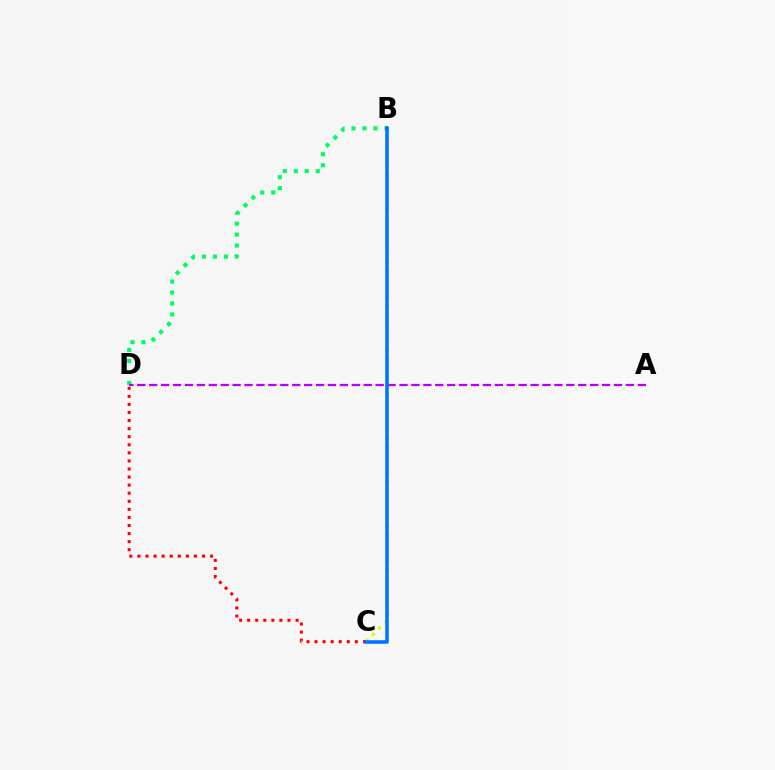{('B', 'D'): [{'color': '#00ff5c', 'line_style': 'dotted', 'thickness': 2.99}], ('B', 'C'): [{'color': '#d1ff00', 'line_style': 'dotted', 'thickness': 2.39}, {'color': '#0074ff', 'line_style': 'solid', 'thickness': 2.57}], ('A', 'D'): [{'color': '#b900ff', 'line_style': 'dashed', 'thickness': 1.62}], ('C', 'D'): [{'color': '#ff0000', 'line_style': 'dotted', 'thickness': 2.19}]}